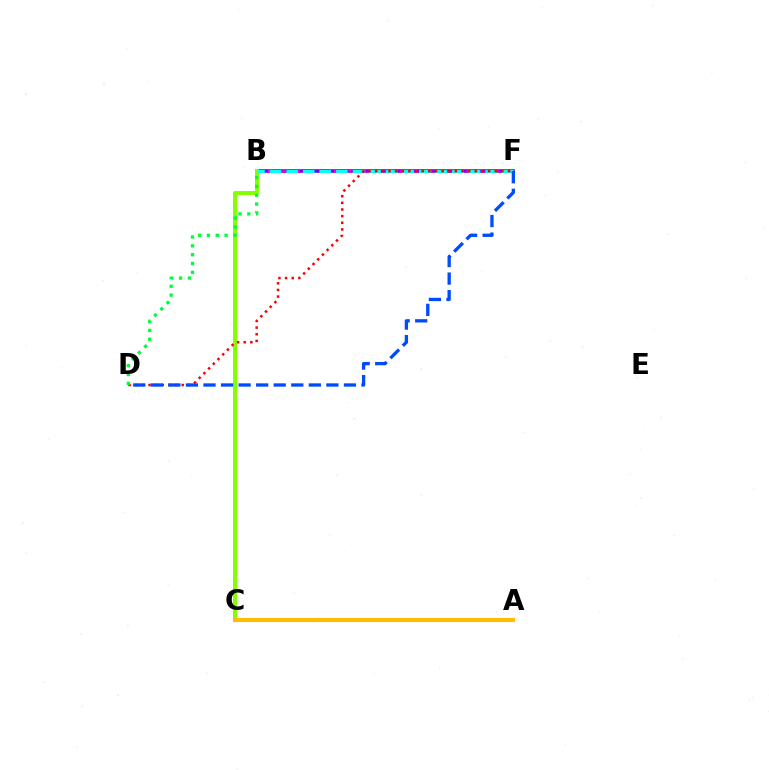{('B', 'F'): [{'color': '#7200ff', 'line_style': 'solid', 'thickness': 2.6}, {'color': '#ff00cf', 'line_style': 'dotted', 'thickness': 2.0}, {'color': '#00fff6', 'line_style': 'dashed', 'thickness': 2.25}], ('B', 'C'): [{'color': '#84ff00', 'line_style': 'solid', 'thickness': 2.87}], ('D', 'F'): [{'color': '#ff0000', 'line_style': 'dotted', 'thickness': 1.8}, {'color': '#004bff', 'line_style': 'dashed', 'thickness': 2.38}], ('A', 'C'): [{'color': '#ffbd00', 'line_style': 'solid', 'thickness': 2.98}], ('B', 'D'): [{'color': '#00ff39', 'line_style': 'dotted', 'thickness': 2.4}]}